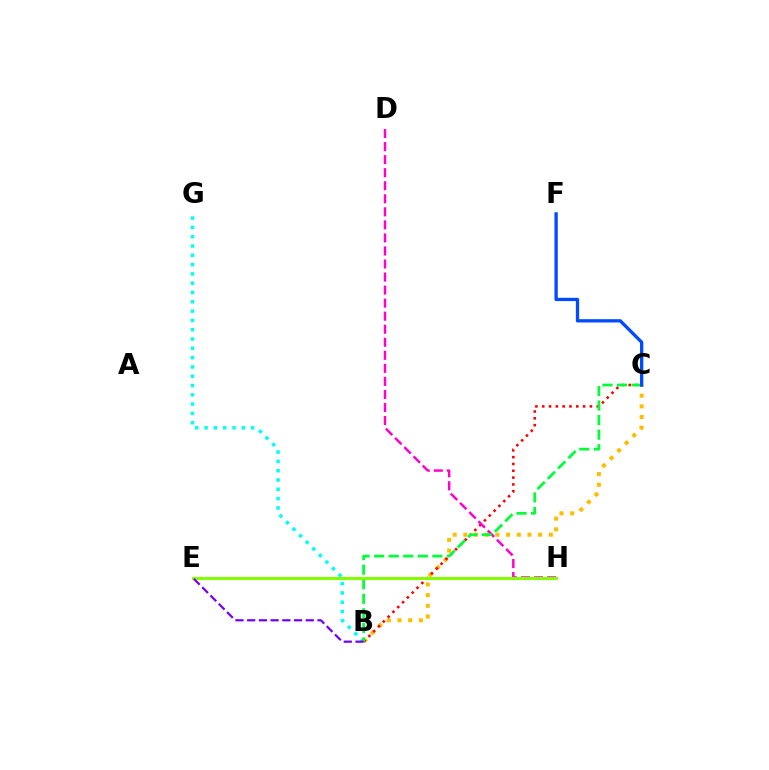{('B', 'C'): [{'color': '#ffbd00', 'line_style': 'dotted', 'thickness': 2.9}, {'color': '#ff0000', 'line_style': 'dotted', 'thickness': 1.85}, {'color': '#00ff39', 'line_style': 'dashed', 'thickness': 1.98}], ('B', 'G'): [{'color': '#00fff6', 'line_style': 'dotted', 'thickness': 2.53}], ('D', 'H'): [{'color': '#ff00cf', 'line_style': 'dashed', 'thickness': 1.77}], ('E', 'H'): [{'color': '#84ff00', 'line_style': 'solid', 'thickness': 2.22}], ('B', 'E'): [{'color': '#7200ff', 'line_style': 'dashed', 'thickness': 1.59}], ('C', 'F'): [{'color': '#004bff', 'line_style': 'solid', 'thickness': 2.37}]}